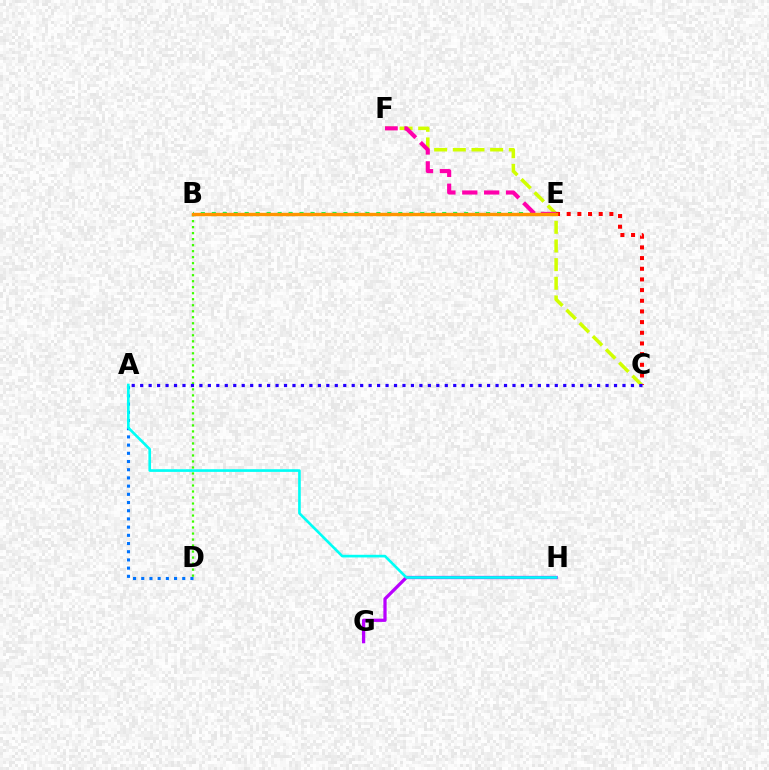{('G', 'H'): [{'color': '#b900ff', 'line_style': 'solid', 'thickness': 2.34}], ('C', 'F'): [{'color': '#d1ff00', 'line_style': 'dashed', 'thickness': 2.54}], ('B', 'E'): [{'color': '#00ff5c', 'line_style': 'dotted', 'thickness': 2.98}, {'color': '#ff9400', 'line_style': 'solid', 'thickness': 2.45}], ('B', 'D'): [{'color': '#3dff00', 'line_style': 'dotted', 'thickness': 1.63}], ('A', 'D'): [{'color': '#0074ff', 'line_style': 'dotted', 'thickness': 2.23}], ('C', 'E'): [{'color': '#ff0000', 'line_style': 'dotted', 'thickness': 2.9}], ('A', 'H'): [{'color': '#00fff6', 'line_style': 'solid', 'thickness': 1.91}], ('E', 'F'): [{'color': '#ff00ac', 'line_style': 'dashed', 'thickness': 2.97}], ('A', 'C'): [{'color': '#2500ff', 'line_style': 'dotted', 'thickness': 2.3}]}